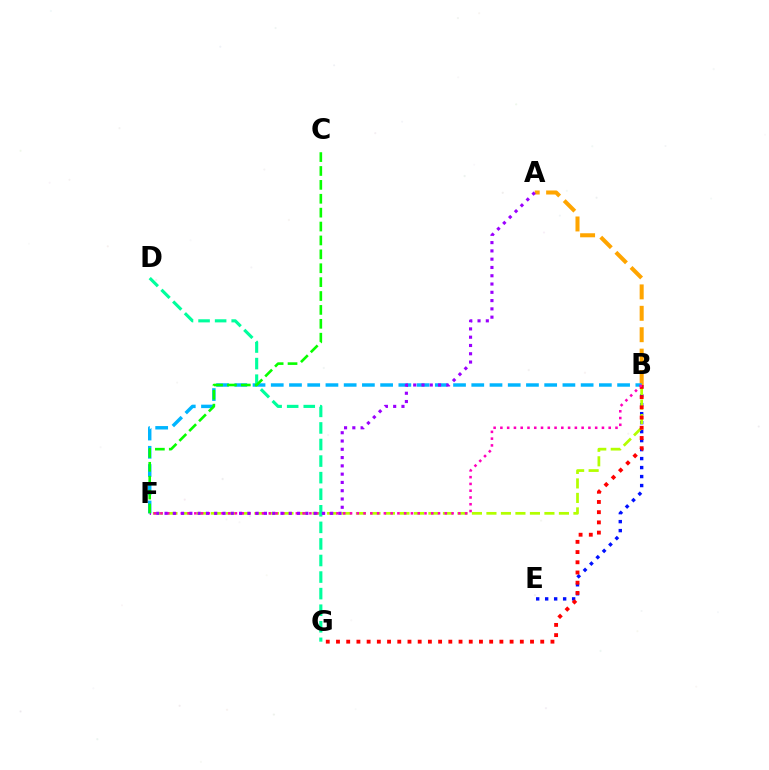{('A', 'B'): [{'color': '#ffa500', 'line_style': 'dashed', 'thickness': 2.91}], ('B', 'E'): [{'color': '#0010ff', 'line_style': 'dotted', 'thickness': 2.44}], ('B', 'F'): [{'color': '#00b5ff', 'line_style': 'dashed', 'thickness': 2.48}, {'color': '#b3ff00', 'line_style': 'dashed', 'thickness': 1.97}, {'color': '#ff00bd', 'line_style': 'dotted', 'thickness': 1.84}], ('B', 'G'): [{'color': '#ff0000', 'line_style': 'dotted', 'thickness': 2.77}], ('D', 'G'): [{'color': '#00ff9d', 'line_style': 'dashed', 'thickness': 2.25}], ('A', 'F'): [{'color': '#9b00ff', 'line_style': 'dotted', 'thickness': 2.25}], ('C', 'F'): [{'color': '#08ff00', 'line_style': 'dashed', 'thickness': 1.89}]}